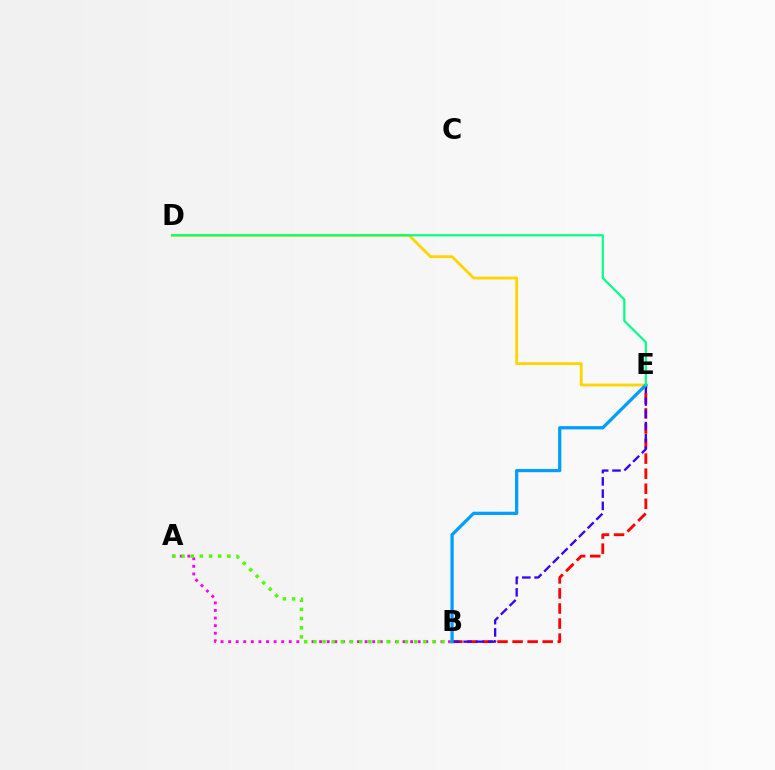{('A', 'B'): [{'color': '#ff00ed', 'line_style': 'dotted', 'thickness': 2.06}, {'color': '#4fff00', 'line_style': 'dotted', 'thickness': 2.49}], ('D', 'E'): [{'color': '#ffd500', 'line_style': 'solid', 'thickness': 2.04}, {'color': '#00ff86', 'line_style': 'solid', 'thickness': 1.56}], ('B', 'E'): [{'color': '#ff0000', 'line_style': 'dashed', 'thickness': 2.05}, {'color': '#3700ff', 'line_style': 'dashed', 'thickness': 1.67}, {'color': '#009eff', 'line_style': 'solid', 'thickness': 2.34}]}